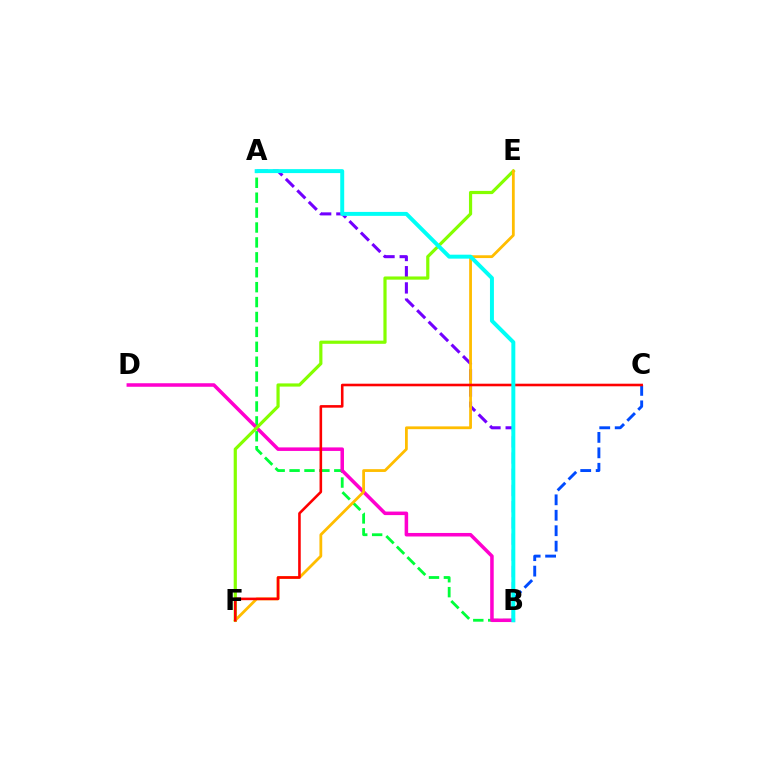{('B', 'C'): [{'color': '#004bff', 'line_style': 'dashed', 'thickness': 2.1}], ('A', 'B'): [{'color': '#7200ff', 'line_style': 'dashed', 'thickness': 2.2}, {'color': '#00ff39', 'line_style': 'dashed', 'thickness': 2.03}, {'color': '#00fff6', 'line_style': 'solid', 'thickness': 2.85}], ('B', 'D'): [{'color': '#ff00cf', 'line_style': 'solid', 'thickness': 2.54}], ('E', 'F'): [{'color': '#84ff00', 'line_style': 'solid', 'thickness': 2.3}, {'color': '#ffbd00', 'line_style': 'solid', 'thickness': 2.01}], ('C', 'F'): [{'color': '#ff0000', 'line_style': 'solid', 'thickness': 1.86}]}